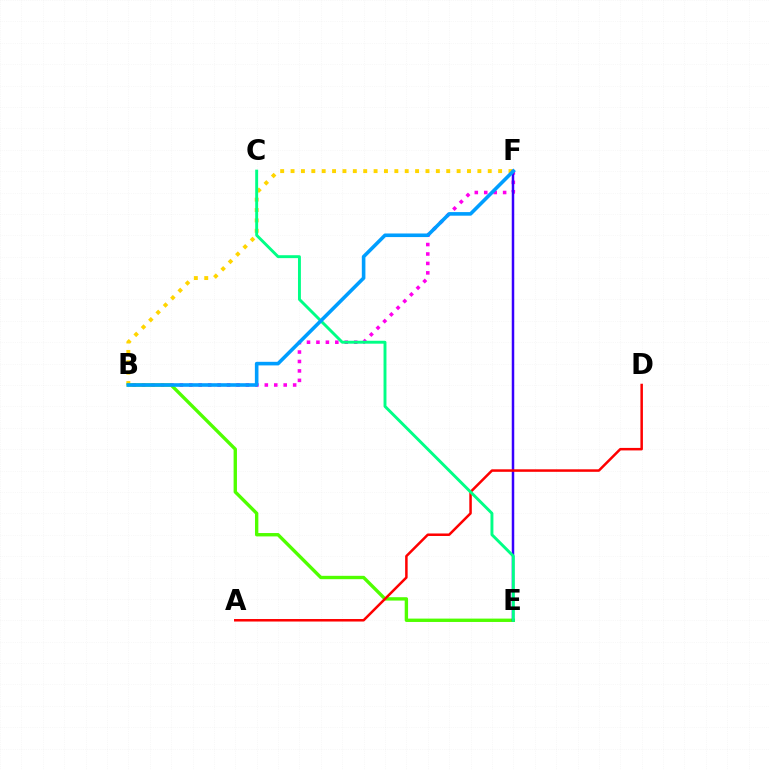{('B', 'F'): [{'color': '#ff00ed', 'line_style': 'dotted', 'thickness': 2.56}, {'color': '#ffd500', 'line_style': 'dotted', 'thickness': 2.82}, {'color': '#009eff', 'line_style': 'solid', 'thickness': 2.59}], ('B', 'E'): [{'color': '#4fff00', 'line_style': 'solid', 'thickness': 2.43}], ('E', 'F'): [{'color': '#3700ff', 'line_style': 'solid', 'thickness': 1.79}], ('A', 'D'): [{'color': '#ff0000', 'line_style': 'solid', 'thickness': 1.8}], ('C', 'E'): [{'color': '#00ff86', 'line_style': 'solid', 'thickness': 2.1}]}